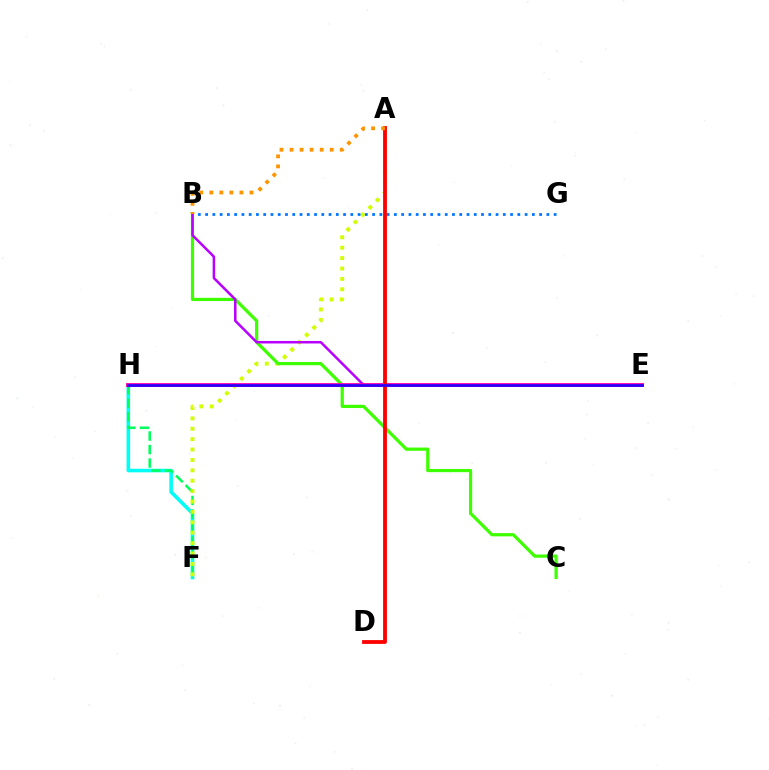{('F', 'H'): [{'color': '#00fff6', 'line_style': 'solid', 'thickness': 2.58}, {'color': '#00ff5c', 'line_style': 'dashed', 'thickness': 1.84}], ('A', 'F'): [{'color': '#d1ff00', 'line_style': 'dotted', 'thickness': 2.82}], ('B', 'C'): [{'color': '#3dff00', 'line_style': 'solid', 'thickness': 2.32}], ('B', 'G'): [{'color': '#0074ff', 'line_style': 'dotted', 'thickness': 1.97}], ('B', 'E'): [{'color': '#b900ff', 'line_style': 'solid', 'thickness': 1.81}], ('E', 'H'): [{'color': '#ff00ac', 'line_style': 'solid', 'thickness': 2.76}, {'color': '#2500ff', 'line_style': 'solid', 'thickness': 1.95}], ('A', 'D'): [{'color': '#ff0000', 'line_style': 'solid', 'thickness': 2.74}], ('A', 'B'): [{'color': '#ff9400', 'line_style': 'dotted', 'thickness': 2.73}]}